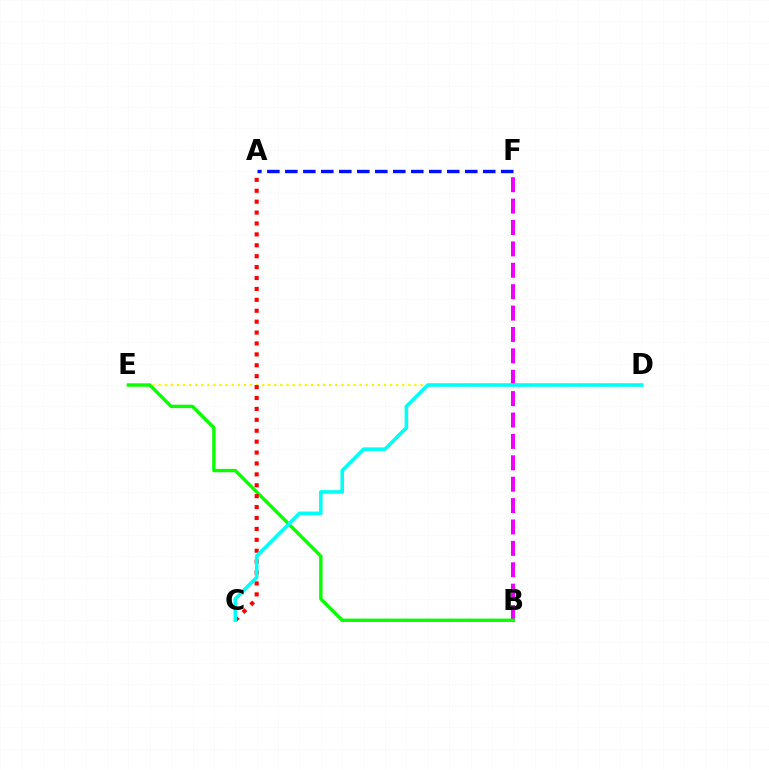{('D', 'E'): [{'color': '#fcf500', 'line_style': 'dotted', 'thickness': 1.66}], ('A', 'F'): [{'color': '#0010ff', 'line_style': 'dashed', 'thickness': 2.44}], ('B', 'F'): [{'color': '#ee00ff', 'line_style': 'dashed', 'thickness': 2.91}], ('B', 'E'): [{'color': '#08ff00', 'line_style': 'solid', 'thickness': 2.44}], ('A', 'C'): [{'color': '#ff0000', 'line_style': 'dotted', 'thickness': 2.96}], ('C', 'D'): [{'color': '#00fff6', 'line_style': 'solid', 'thickness': 2.58}]}